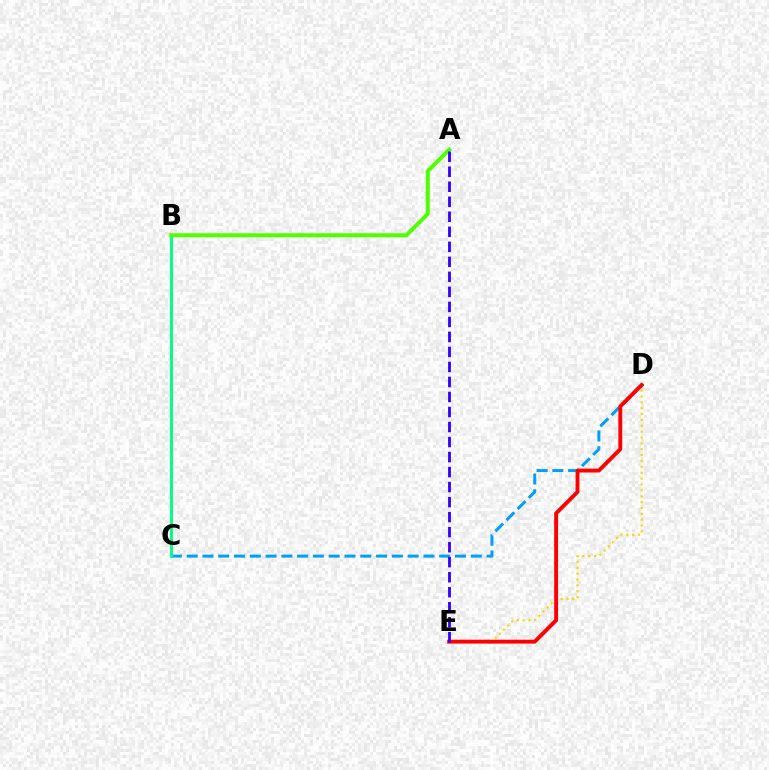{('D', 'E'): [{'color': '#ffd500', 'line_style': 'dotted', 'thickness': 1.59}, {'color': '#ff0000', 'line_style': 'solid', 'thickness': 2.8}], ('C', 'D'): [{'color': '#009eff', 'line_style': 'dashed', 'thickness': 2.14}], ('B', 'C'): [{'color': '#ff00ed', 'line_style': 'dotted', 'thickness': 1.92}, {'color': '#00ff86', 'line_style': 'solid', 'thickness': 2.12}], ('A', 'B'): [{'color': '#4fff00', 'line_style': 'solid', 'thickness': 2.88}], ('A', 'E'): [{'color': '#3700ff', 'line_style': 'dashed', 'thickness': 2.04}]}